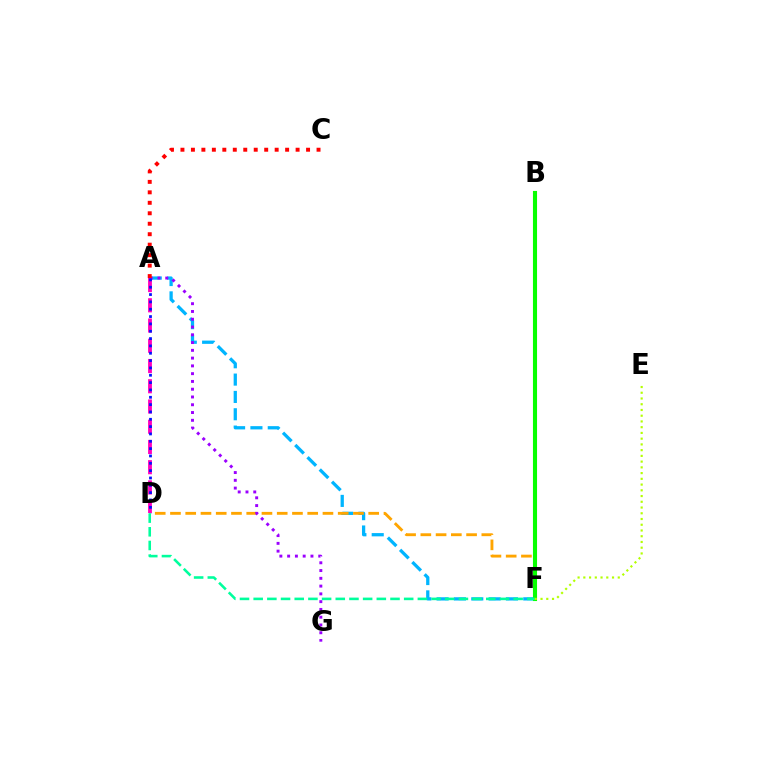{('A', 'F'): [{'color': '#00b5ff', 'line_style': 'dashed', 'thickness': 2.35}], ('D', 'F'): [{'color': '#ffa500', 'line_style': 'dashed', 'thickness': 2.07}, {'color': '#00ff9d', 'line_style': 'dashed', 'thickness': 1.86}], ('A', 'D'): [{'color': '#ff00bd', 'line_style': 'dashed', 'thickness': 2.75}, {'color': '#0010ff', 'line_style': 'dotted', 'thickness': 1.99}], ('B', 'F'): [{'color': '#08ff00', 'line_style': 'solid', 'thickness': 2.95}], ('A', 'G'): [{'color': '#9b00ff', 'line_style': 'dotted', 'thickness': 2.11}], ('A', 'C'): [{'color': '#ff0000', 'line_style': 'dotted', 'thickness': 2.84}], ('E', 'F'): [{'color': '#b3ff00', 'line_style': 'dotted', 'thickness': 1.56}]}